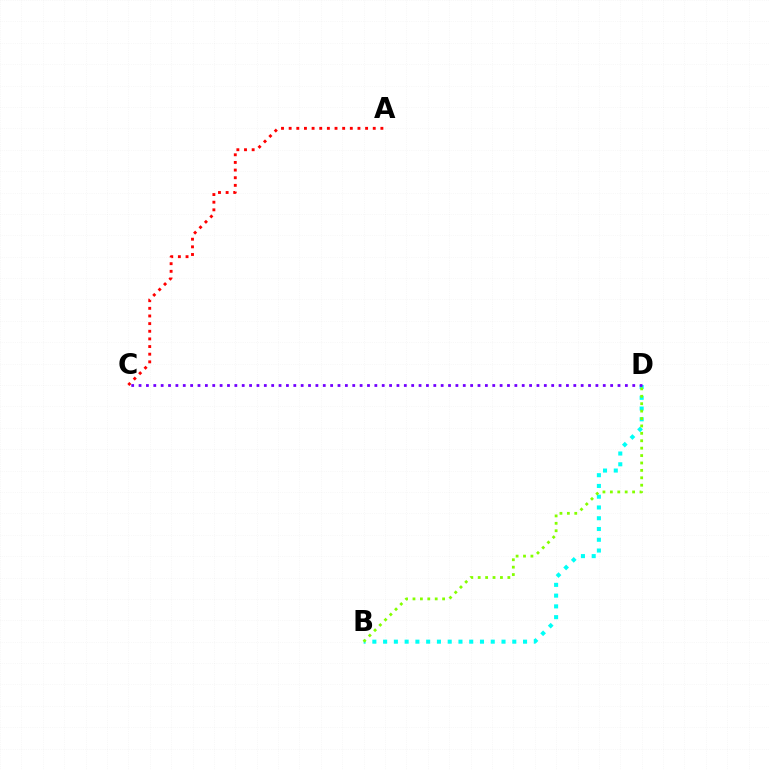{('B', 'D'): [{'color': '#00fff6', 'line_style': 'dotted', 'thickness': 2.92}, {'color': '#84ff00', 'line_style': 'dotted', 'thickness': 2.01}], ('A', 'C'): [{'color': '#ff0000', 'line_style': 'dotted', 'thickness': 2.08}], ('C', 'D'): [{'color': '#7200ff', 'line_style': 'dotted', 'thickness': 2.0}]}